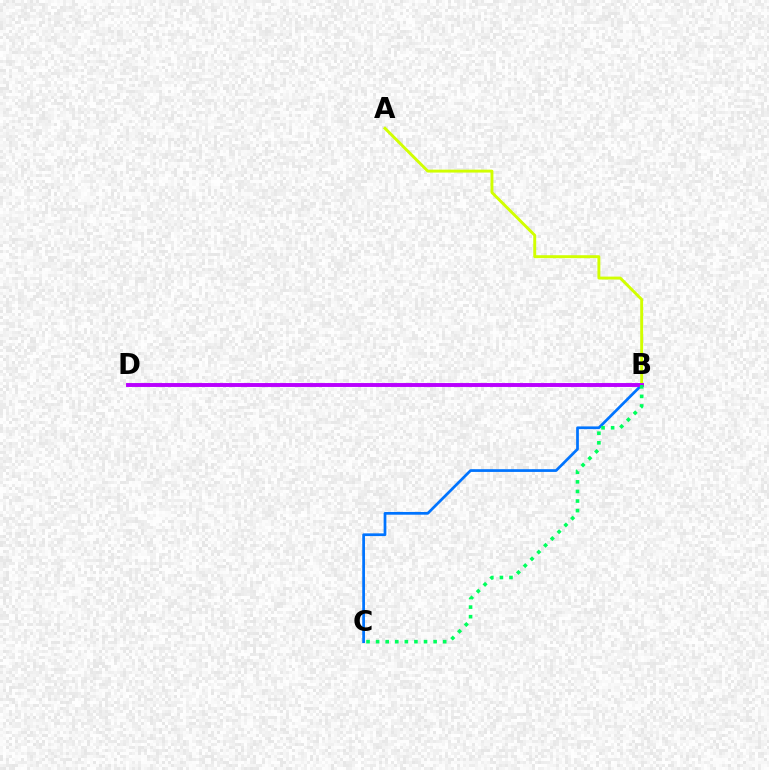{('B', 'D'): [{'color': '#ff0000', 'line_style': 'dotted', 'thickness': 1.73}, {'color': '#b900ff', 'line_style': 'solid', 'thickness': 2.8}], ('B', 'C'): [{'color': '#0074ff', 'line_style': 'solid', 'thickness': 1.97}, {'color': '#00ff5c', 'line_style': 'dotted', 'thickness': 2.6}], ('A', 'B'): [{'color': '#d1ff00', 'line_style': 'solid', 'thickness': 2.1}]}